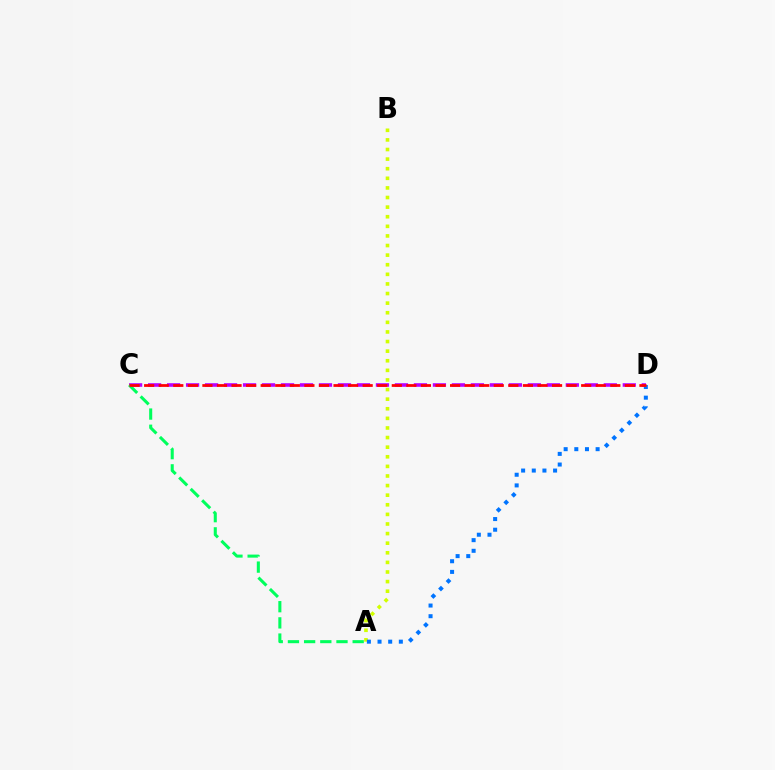{('A', 'B'): [{'color': '#d1ff00', 'line_style': 'dotted', 'thickness': 2.61}], ('C', 'D'): [{'color': '#b900ff', 'line_style': 'dashed', 'thickness': 2.58}, {'color': '#ff0000', 'line_style': 'dashed', 'thickness': 1.98}], ('A', 'C'): [{'color': '#00ff5c', 'line_style': 'dashed', 'thickness': 2.2}], ('A', 'D'): [{'color': '#0074ff', 'line_style': 'dotted', 'thickness': 2.89}]}